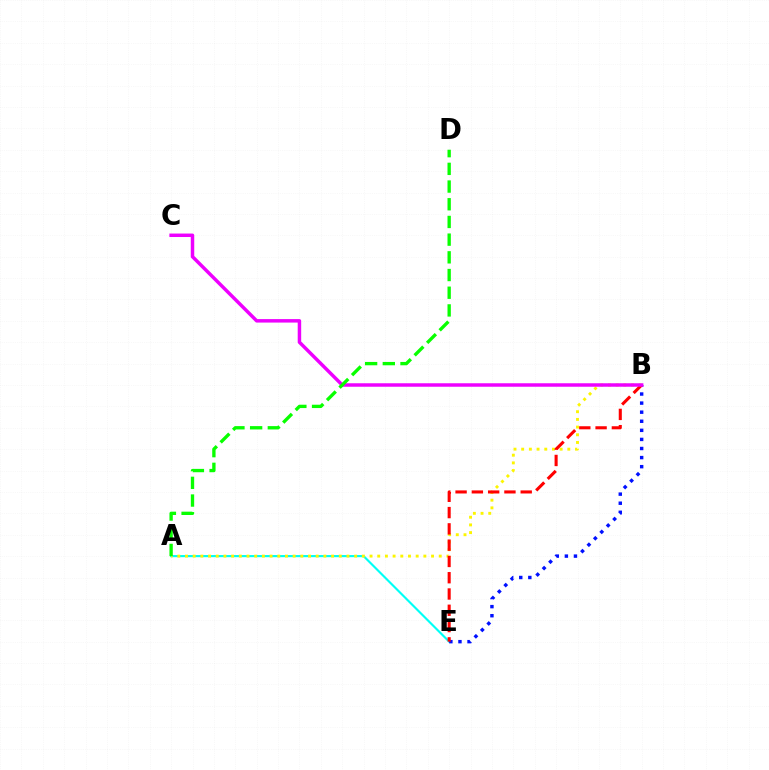{('A', 'E'): [{'color': '#00fff6', 'line_style': 'solid', 'thickness': 1.54}], ('A', 'B'): [{'color': '#fcf500', 'line_style': 'dotted', 'thickness': 2.09}], ('B', 'E'): [{'color': '#0010ff', 'line_style': 'dotted', 'thickness': 2.47}, {'color': '#ff0000', 'line_style': 'dashed', 'thickness': 2.21}], ('B', 'C'): [{'color': '#ee00ff', 'line_style': 'solid', 'thickness': 2.5}], ('A', 'D'): [{'color': '#08ff00', 'line_style': 'dashed', 'thickness': 2.4}]}